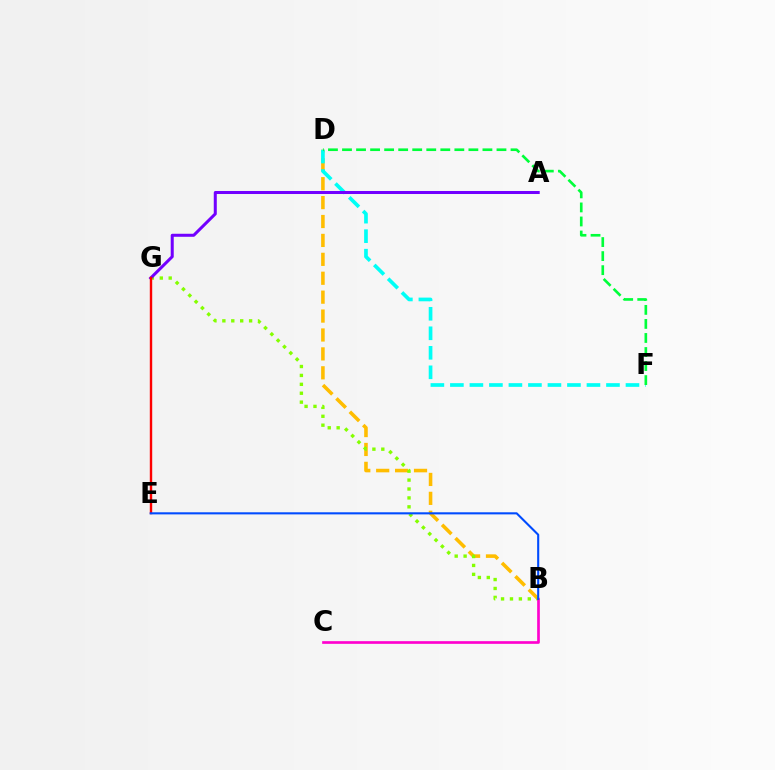{('B', 'D'): [{'color': '#ffbd00', 'line_style': 'dashed', 'thickness': 2.57}], ('D', 'F'): [{'color': '#00fff6', 'line_style': 'dashed', 'thickness': 2.65}, {'color': '#00ff39', 'line_style': 'dashed', 'thickness': 1.91}], ('B', 'G'): [{'color': '#84ff00', 'line_style': 'dotted', 'thickness': 2.42}], ('B', 'C'): [{'color': '#ff00cf', 'line_style': 'solid', 'thickness': 1.93}], ('A', 'G'): [{'color': '#7200ff', 'line_style': 'solid', 'thickness': 2.18}], ('E', 'G'): [{'color': '#ff0000', 'line_style': 'solid', 'thickness': 1.73}], ('B', 'E'): [{'color': '#004bff', 'line_style': 'solid', 'thickness': 1.51}]}